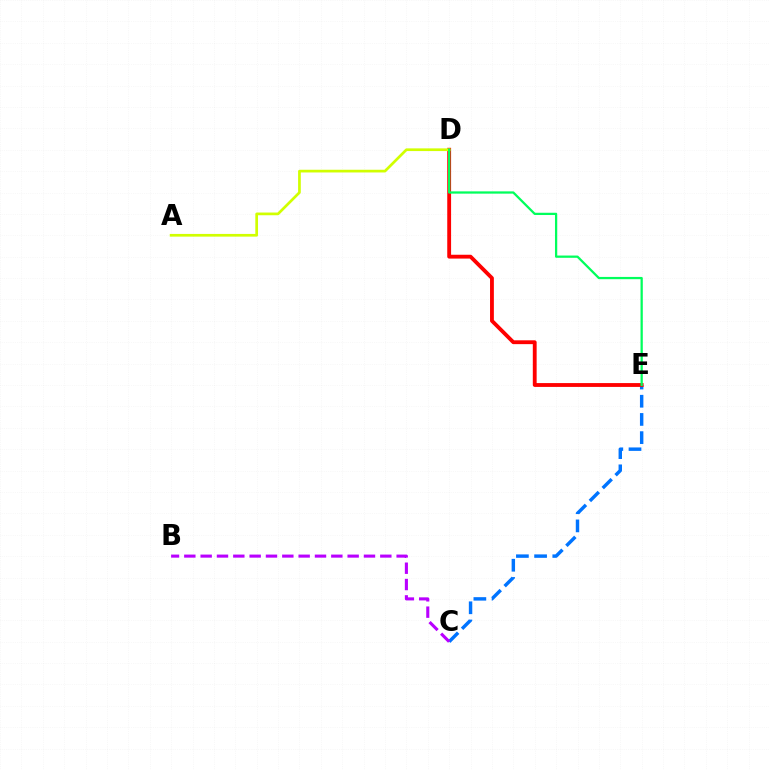{('C', 'E'): [{'color': '#0074ff', 'line_style': 'dashed', 'thickness': 2.47}], ('D', 'E'): [{'color': '#ff0000', 'line_style': 'solid', 'thickness': 2.76}, {'color': '#00ff5c', 'line_style': 'solid', 'thickness': 1.63}], ('B', 'C'): [{'color': '#b900ff', 'line_style': 'dashed', 'thickness': 2.22}], ('A', 'D'): [{'color': '#d1ff00', 'line_style': 'solid', 'thickness': 1.95}]}